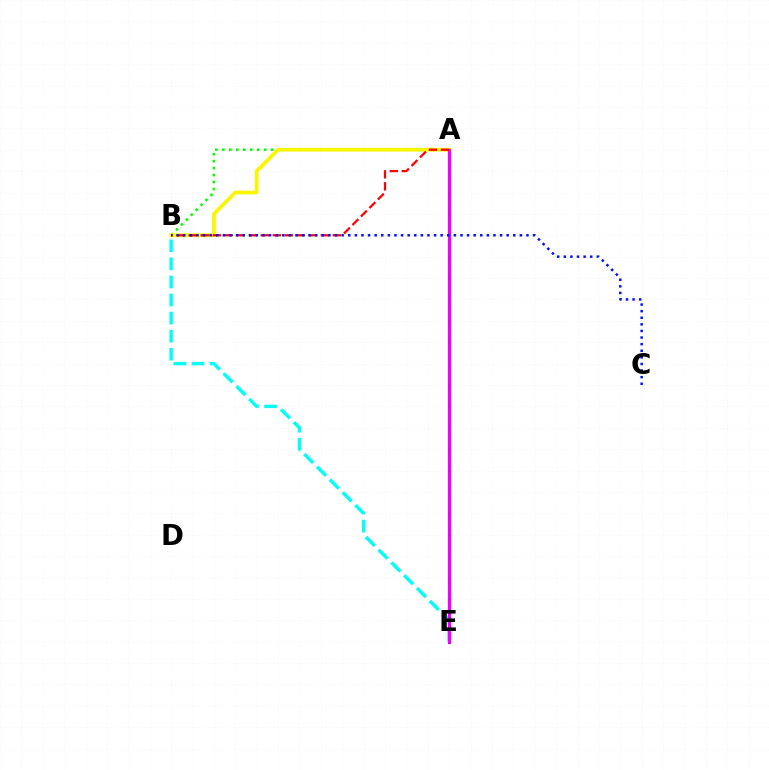{('A', 'B'): [{'color': '#08ff00', 'line_style': 'dotted', 'thickness': 1.89}, {'color': '#fcf500', 'line_style': 'solid', 'thickness': 2.69}, {'color': '#ff0000', 'line_style': 'dashed', 'thickness': 1.63}], ('B', 'E'): [{'color': '#00fff6', 'line_style': 'dashed', 'thickness': 2.46}], ('A', 'E'): [{'color': '#ee00ff', 'line_style': 'solid', 'thickness': 2.33}], ('B', 'C'): [{'color': '#0010ff', 'line_style': 'dotted', 'thickness': 1.79}]}